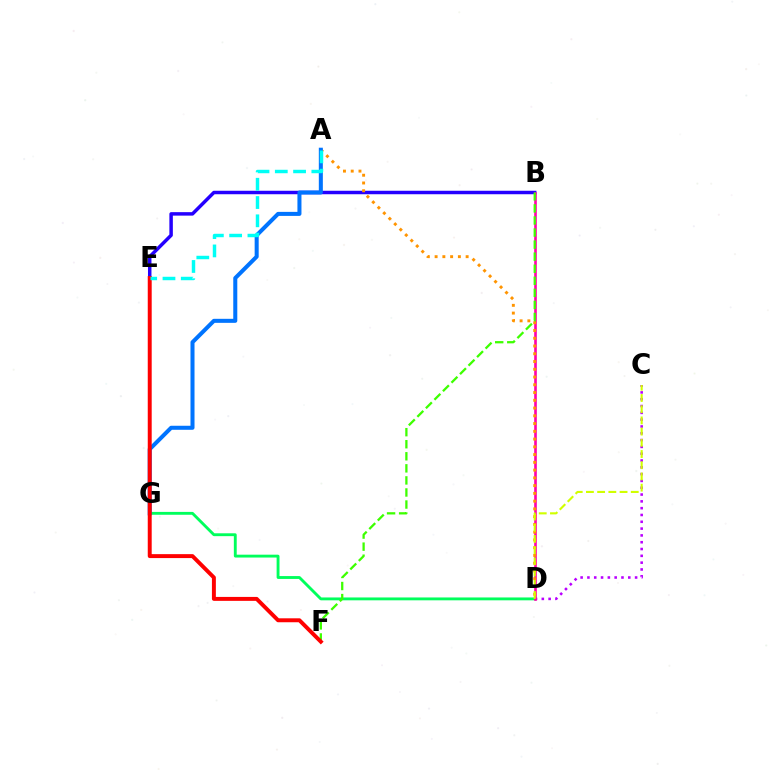{('B', 'E'): [{'color': '#2500ff', 'line_style': 'solid', 'thickness': 2.51}], ('C', 'D'): [{'color': '#b900ff', 'line_style': 'dotted', 'thickness': 1.85}, {'color': '#d1ff00', 'line_style': 'dashed', 'thickness': 1.52}], ('D', 'G'): [{'color': '#00ff5c', 'line_style': 'solid', 'thickness': 2.06}], ('B', 'D'): [{'color': '#ff00ac', 'line_style': 'solid', 'thickness': 1.89}], ('A', 'D'): [{'color': '#ff9400', 'line_style': 'dotted', 'thickness': 2.11}], ('A', 'G'): [{'color': '#0074ff', 'line_style': 'solid', 'thickness': 2.9}], ('B', 'F'): [{'color': '#3dff00', 'line_style': 'dashed', 'thickness': 1.64}], ('E', 'F'): [{'color': '#ff0000', 'line_style': 'solid', 'thickness': 2.84}], ('A', 'E'): [{'color': '#00fff6', 'line_style': 'dashed', 'thickness': 2.48}]}